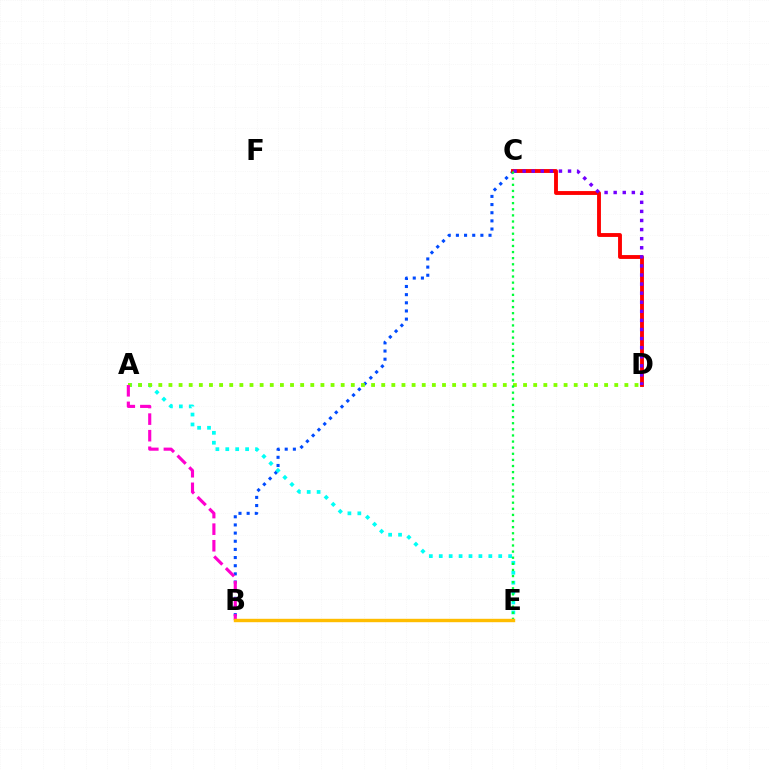{('B', 'C'): [{'color': '#004bff', 'line_style': 'dotted', 'thickness': 2.22}], ('A', 'E'): [{'color': '#00fff6', 'line_style': 'dotted', 'thickness': 2.69}], ('C', 'D'): [{'color': '#ff0000', 'line_style': 'solid', 'thickness': 2.78}, {'color': '#7200ff', 'line_style': 'dotted', 'thickness': 2.47}], ('A', 'D'): [{'color': '#84ff00', 'line_style': 'dotted', 'thickness': 2.75}], ('A', 'B'): [{'color': '#ff00cf', 'line_style': 'dashed', 'thickness': 2.25}], ('C', 'E'): [{'color': '#00ff39', 'line_style': 'dotted', 'thickness': 1.66}], ('B', 'E'): [{'color': '#ffbd00', 'line_style': 'solid', 'thickness': 2.45}]}